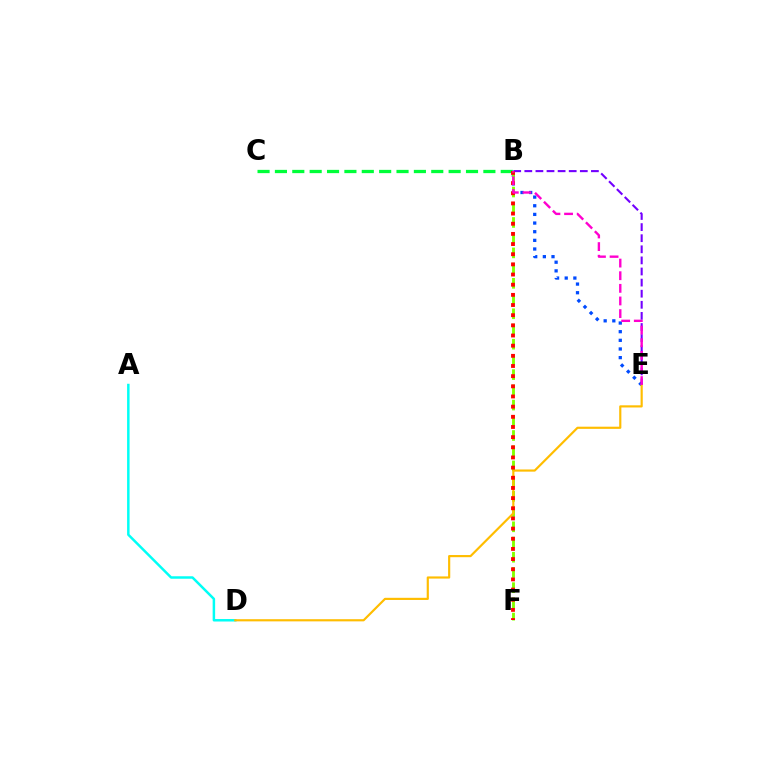{('B', 'C'): [{'color': '#00ff39', 'line_style': 'dashed', 'thickness': 2.36}], ('B', 'E'): [{'color': '#004bff', 'line_style': 'dotted', 'thickness': 2.35}, {'color': '#7200ff', 'line_style': 'dashed', 'thickness': 1.51}, {'color': '#ff00cf', 'line_style': 'dashed', 'thickness': 1.72}], ('A', 'D'): [{'color': '#00fff6', 'line_style': 'solid', 'thickness': 1.79}], ('B', 'F'): [{'color': '#84ff00', 'line_style': 'dashed', 'thickness': 2.07}, {'color': '#ff0000', 'line_style': 'dotted', 'thickness': 2.76}], ('D', 'E'): [{'color': '#ffbd00', 'line_style': 'solid', 'thickness': 1.56}]}